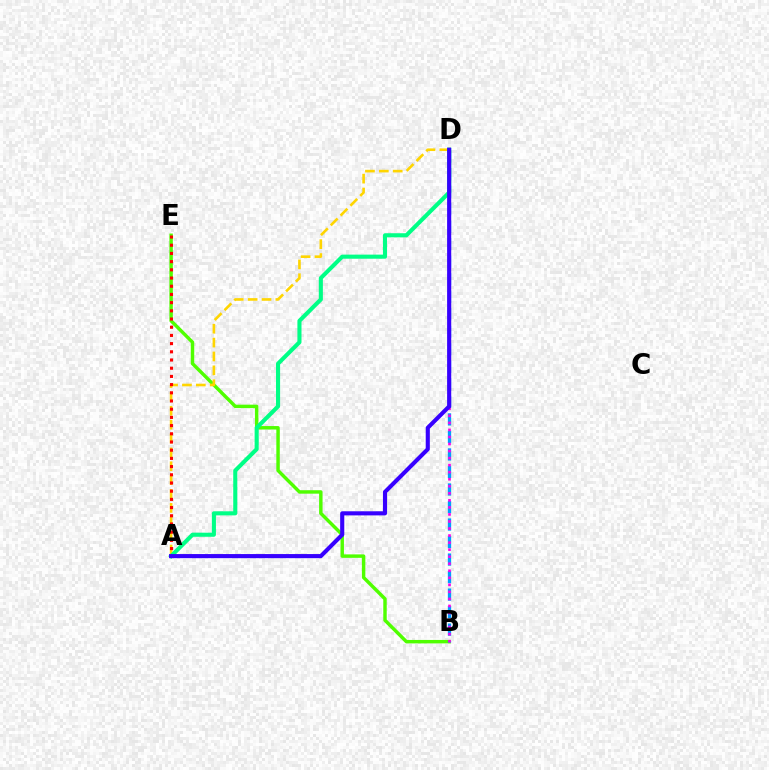{('B', 'E'): [{'color': '#4fff00', 'line_style': 'solid', 'thickness': 2.48}], ('A', 'D'): [{'color': '#ffd500', 'line_style': 'dashed', 'thickness': 1.88}, {'color': '#00ff86', 'line_style': 'solid', 'thickness': 2.94}, {'color': '#3700ff', 'line_style': 'solid', 'thickness': 2.96}], ('A', 'E'): [{'color': '#ff0000', 'line_style': 'dotted', 'thickness': 2.23}], ('B', 'D'): [{'color': '#009eff', 'line_style': 'dashed', 'thickness': 2.38}, {'color': '#ff00ed', 'line_style': 'dotted', 'thickness': 1.91}]}